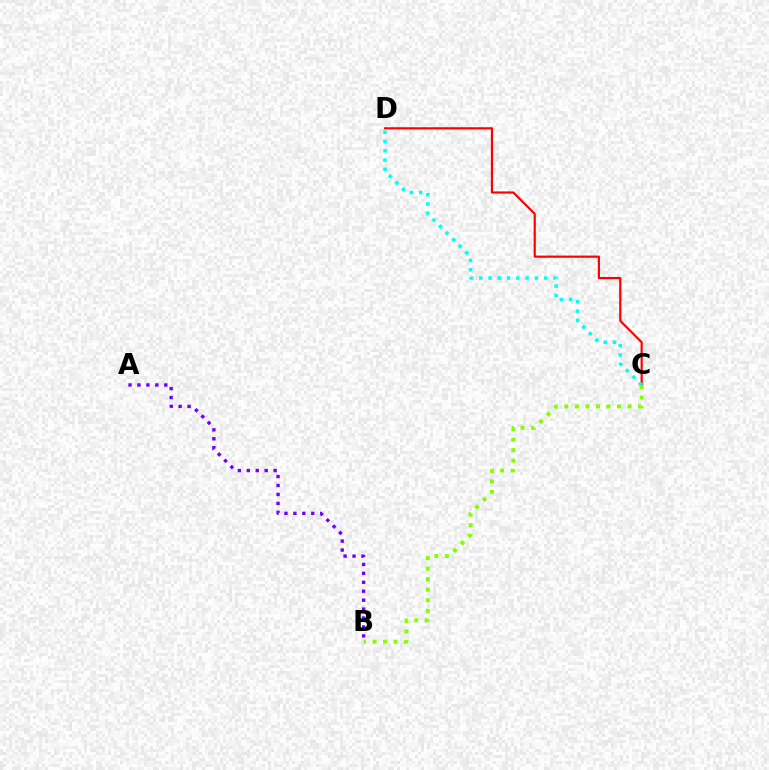{('C', 'D'): [{'color': '#ff0000', 'line_style': 'solid', 'thickness': 1.57}, {'color': '#00fff6', 'line_style': 'dotted', 'thickness': 2.52}], ('B', 'C'): [{'color': '#84ff00', 'line_style': 'dotted', 'thickness': 2.86}], ('A', 'B'): [{'color': '#7200ff', 'line_style': 'dotted', 'thickness': 2.43}]}